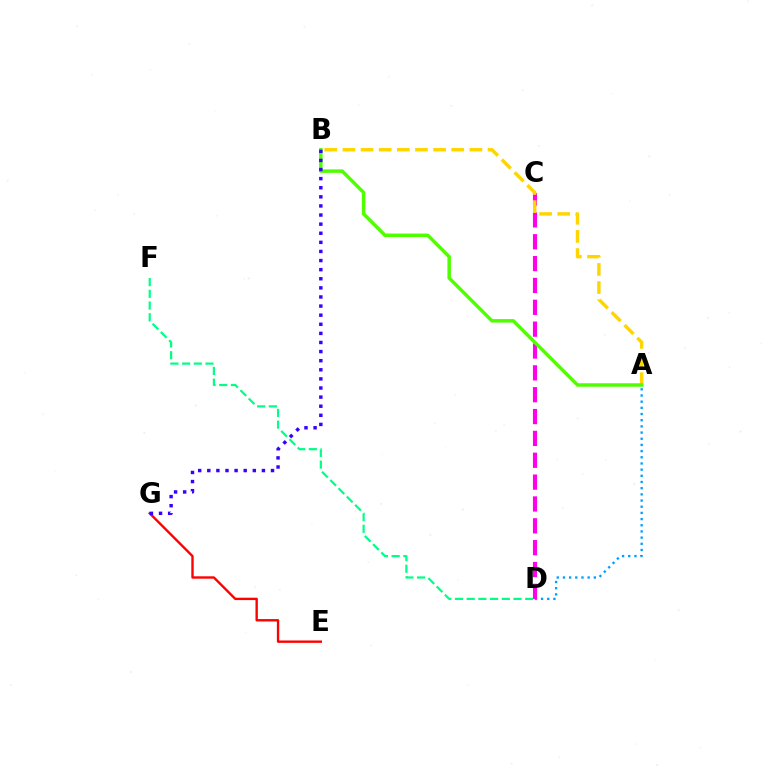{('A', 'D'): [{'color': '#009eff', 'line_style': 'dotted', 'thickness': 1.68}], ('C', 'D'): [{'color': '#ff00ed', 'line_style': 'dashed', 'thickness': 2.97}], ('E', 'G'): [{'color': '#ff0000', 'line_style': 'solid', 'thickness': 1.71}], ('A', 'B'): [{'color': '#ffd500', 'line_style': 'dashed', 'thickness': 2.46}, {'color': '#4fff00', 'line_style': 'solid', 'thickness': 2.5}], ('B', 'G'): [{'color': '#3700ff', 'line_style': 'dotted', 'thickness': 2.47}], ('D', 'F'): [{'color': '#00ff86', 'line_style': 'dashed', 'thickness': 1.59}]}